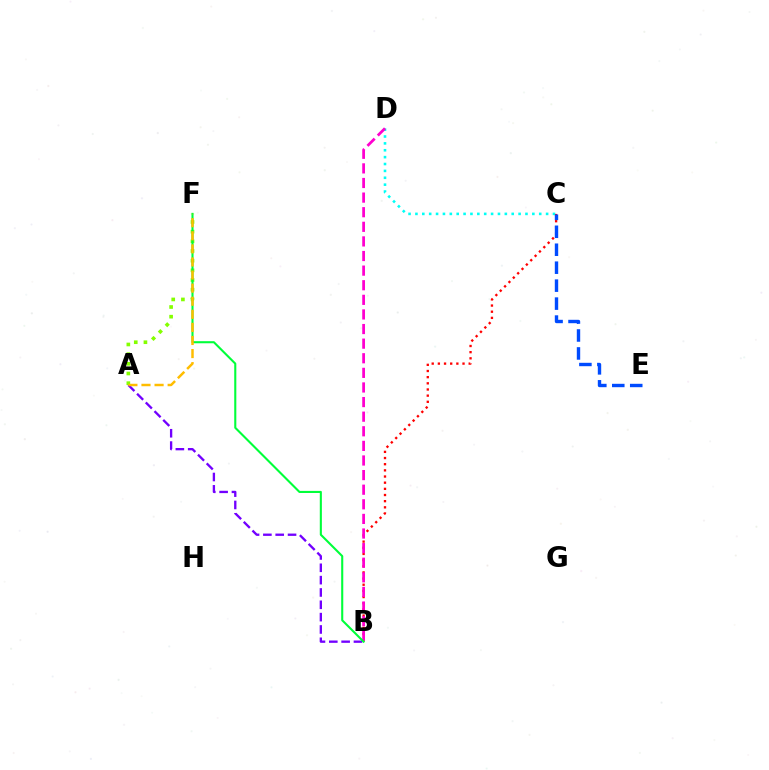{('A', 'B'): [{'color': '#7200ff', 'line_style': 'dashed', 'thickness': 1.68}], ('C', 'D'): [{'color': '#00fff6', 'line_style': 'dotted', 'thickness': 1.87}], ('B', 'C'): [{'color': '#ff0000', 'line_style': 'dotted', 'thickness': 1.67}], ('A', 'F'): [{'color': '#84ff00', 'line_style': 'dotted', 'thickness': 2.63}, {'color': '#ffbd00', 'line_style': 'dashed', 'thickness': 1.78}], ('B', 'D'): [{'color': '#ff00cf', 'line_style': 'dashed', 'thickness': 1.98}], ('C', 'E'): [{'color': '#004bff', 'line_style': 'dashed', 'thickness': 2.44}], ('B', 'F'): [{'color': '#00ff39', 'line_style': 'solid', 'thickness': 1.51}]}